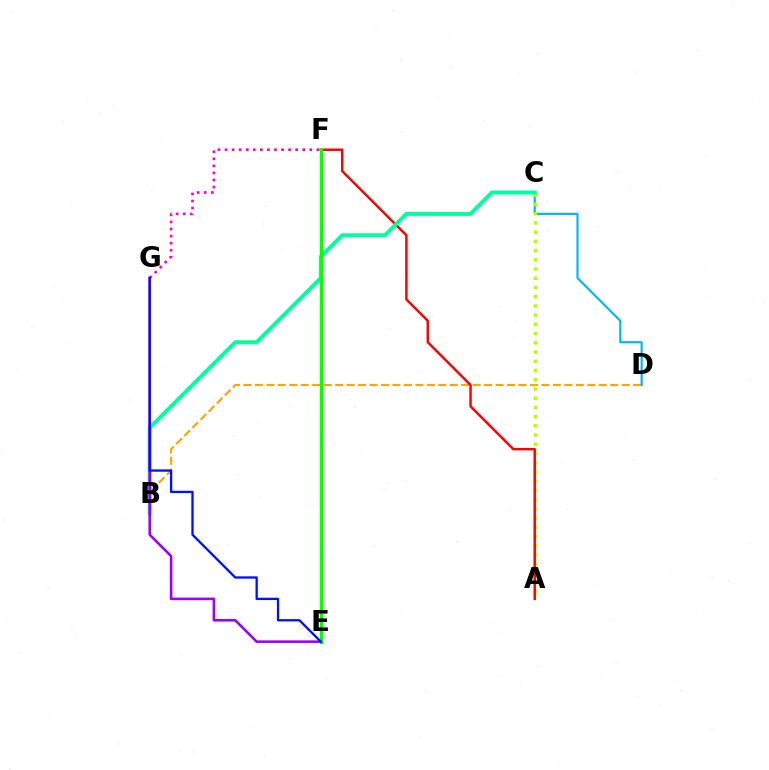{('B', 'D'): [{'color': '#ffa500', 'line_style': 'dashed', 'thickness': 1.56}], ('C', 'D'): [{'color': '#00b5ff', 'line_style': 'solid', 'thickness': 1.55}], ('A', 'C'): [{'color': '#b3ff00', 'line_style': 'dotted', 'thickness': 2.51}], ('F', 'G'): [{'color': '#ff00bd', 'line_style': 'dotted', 'thickness': 1.92}], ('A', 'F'): [{'color': '#ff0000', 'line_style': 'solid', 'thickness': 1.77}], ('B', 'C'): [{'color': '#00ff9d', 'line_style': 'solid', 'thickness': 2.86}], ('E', 'G'): [{'color': '#9b00ff', 'line_style': 'solid', 'thickness': 1.86}, {'color': '#0010ff', 'line_style': 'solid', 'thickness': 1.67}], ('E', 'F'): [{'color': '#08ff00', 'line_style': 'solid', 'thickness': 2.4}]}